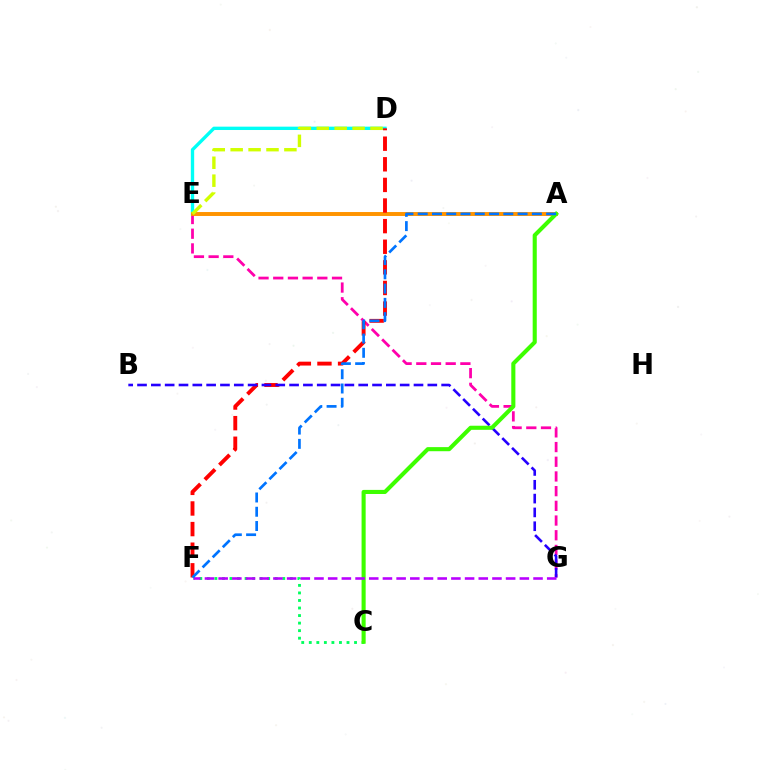{('C', 'F'): [{'color': '#00ff5c', 'line_style': 'dotted', 'thickness': 2.05}], ('E', 'G'): [{'color': '#ff00ac', 'line_style': 'dashed', 'thickness': 2.0}], ('D', 'E'): [{'color': '#00fff6', 'line_style': 'solid', 'thickness': 2.41}, {'color': '#d1ff00', 'line_style': 'dashed', 'thickness': 2.43}], ('A', 'E'): [{'color': '#ff9400', 'line_style': 'solid', 'thickness': 2.84}], ('D', 'F'): [{'color': '#ff0000', 'line_style': 'dashed', 'thickness': 2.8}], ('B', 'G'): [{'color': '#2500ff', 'line_style': 'dashed', 'thickness': 1.88}], ('A', 'C'): [{'color': '#3dff00', 'line_style': 'solid', 'thickness': 2.95}], ('F', 'G'): [{'color': '#b900ff', 'line_style': 'dashed', 'thickness': 1.86}], ('A', 'F'): [{'color': '#0074ff', 'line_style': 'dashed', 'thickness': 1.94}]}